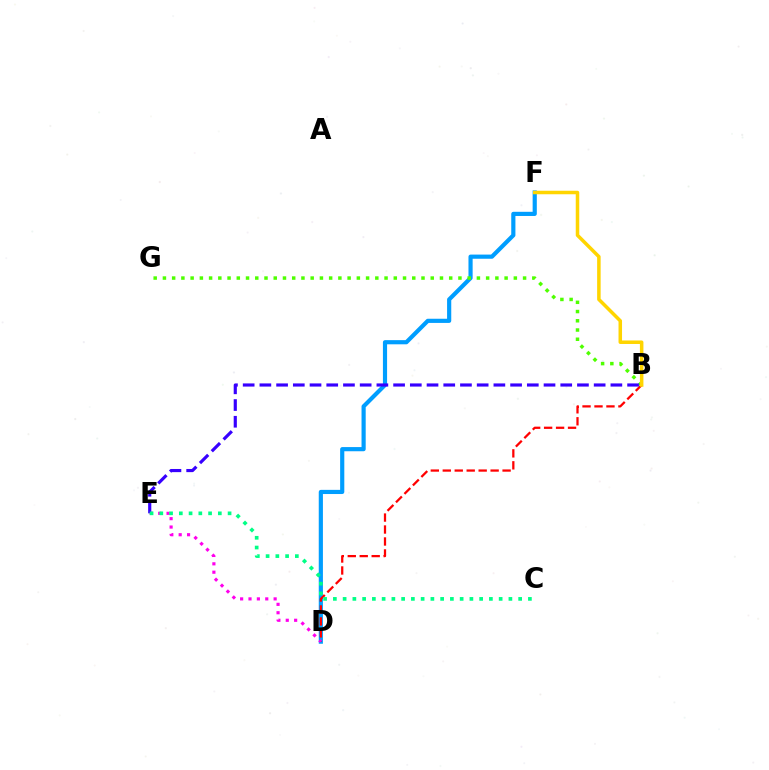{('D', 'F'): [{'color': '#009eff', 'line_style': 'solid', 'thickness': 3.0}], ('B', 'D'): [{'color': '#ff0000', 'line_style': 'dashed', 'thickness': 1.63}], ('D', 'E'): [{'color': '#ff00ed', 'line_style': 'dotted', 'thickness': 2.28}], ('B', 'G'): [{'color': '#4fff00', 'line_style': 'dotted', 'thickness': 2.51}], ('B', 'E'): [{'color': '#3700ff', 'line_style': 'dashed', 'thickness': 2.27}], ('B', 'F'): [{'color': '#ffd500', 'line_style': 'solid', 'thickness': 2.53}], ('C', 'E'): [{'color': '#00ff86', 'line_style': 'dotted', 'thickness': 2.65}]}